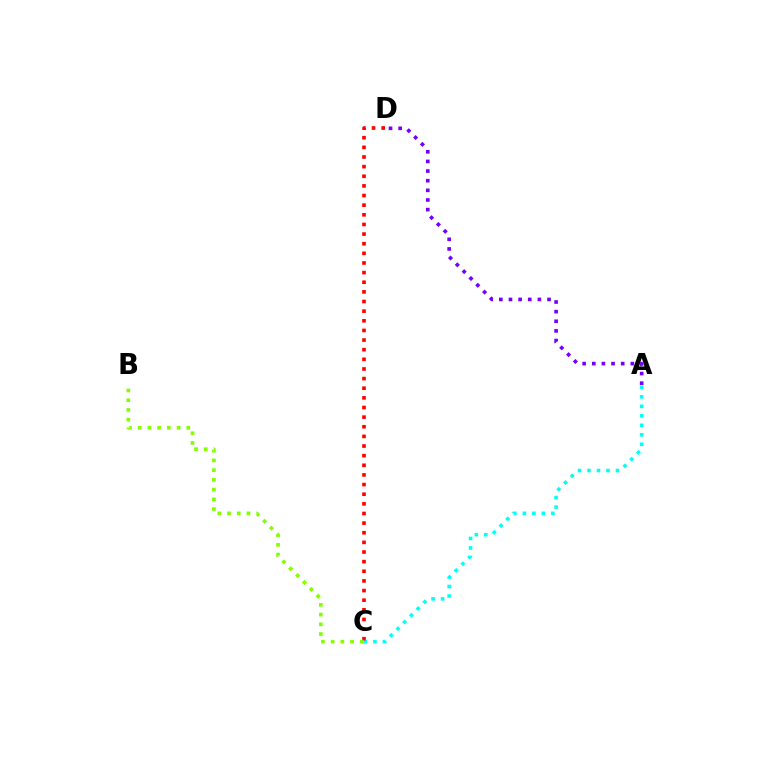{('A', 'C'): [{'color': '#00fff6', 'line_style': 'dotted', 'thickness': 2.58}], ('C', 'D'): [{'color': '#ff0000', 'line_style': 'dotted', 'thickness': 2.62}], ('B', 'C'): [{'color': '#84ff00', 'line_style': 'dotted', 'thickness': 2.64}], ('A', 'D'): [{'color': '#7200ff', 'line_style': 'dotted', 'thickness': 2.62}]}